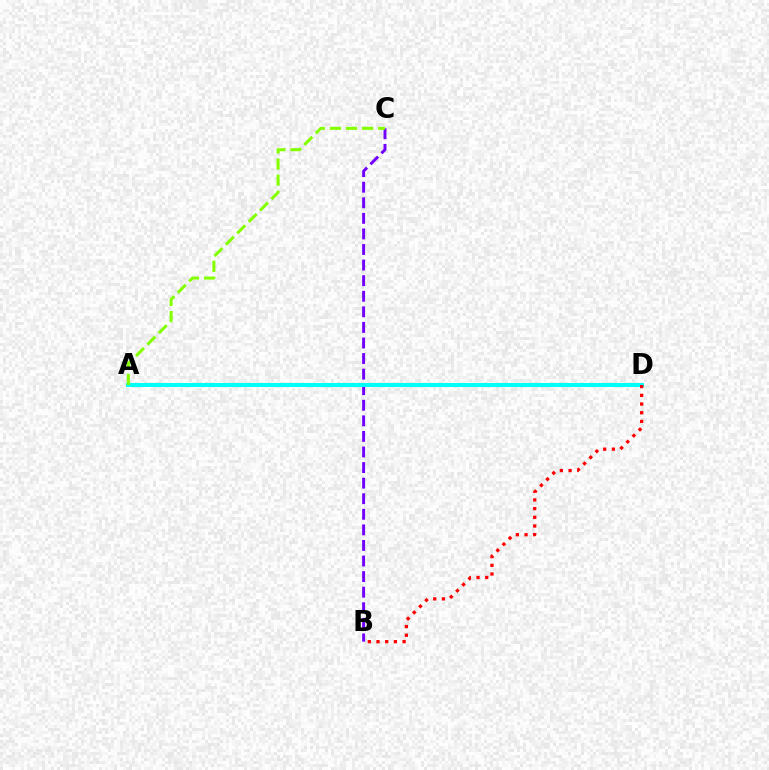{('B', 'C'): [{'color': '#7200ff', 'line_style': 'dashed', 'thickness': 2.12}], ('A', 'D'): [{'color': '#00fff6', 'line_style': 'solid', 'thickness': 2.93}], ('B', 'D'): [{'color': '#ff0000', 'line_style': 'dotted', 'thickness': 2.36}], ('A', 'C'): [{'color': '#84ff00', 'line_style': 'dashed', 'thickness': 2.19}]}